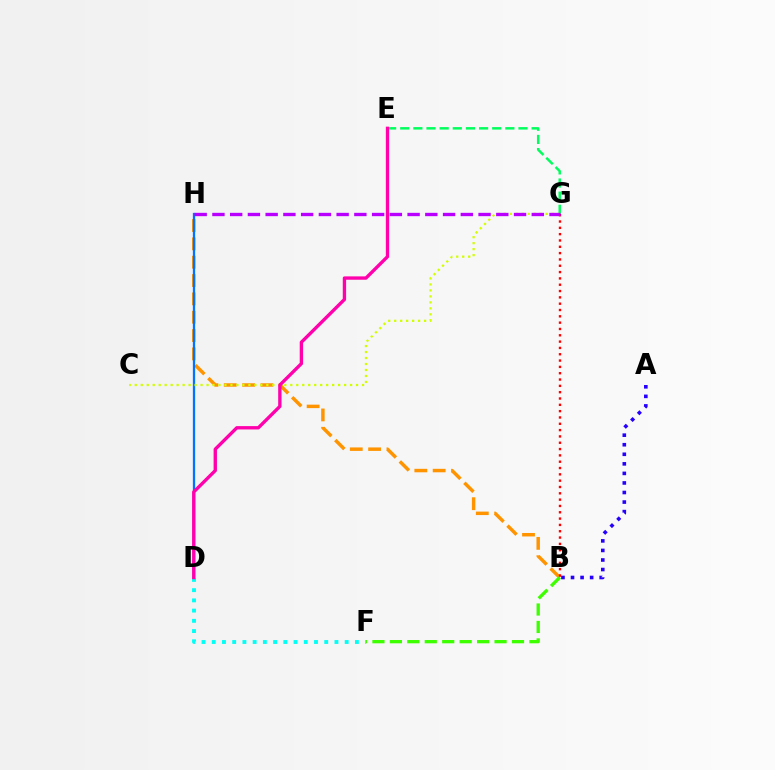{('B', 'H'): [{'color': '#ff9400', 'line_style': 'dashed', 'thickness': 2.49}], ('B', 'G'): [{'color': '#ff0000', 'line_style': 'dotted', 'thickness': 1.72}], ('E', 'G'): [{'color': '#00ff5c', 'line_style': 'dashed', 'thickness': 1.79}], ('D', 'H'): [{'color': '#0074ff', 'line_style': 'solid', 'thickness': 1.65}], ('C', 'G'): [{'color': '#d1ff00', 'line_style': 'dotted', 'thickness': 1.62}], ('D', 'F'): [{'color': '#00fff6', 'line_style': 'dotted', 'thickness': 2.78}], ('G', 'H'): [{'color': '#b900ff', 'line_style': 'dashed', 'thickness': 2.41}], ('A', 'B'): [{'color': '#2500ff', 'line_style': 'dotted', 'thickness': 2.6}], ('D', 'E'): [{'color': '#ff00ac', 'line_style': 'solid', 'thickness': 2.41}], ('B', 'F'): [{'color': '#3dff00', 'line_style': 'dashed', 'thickness': 2.37}]}